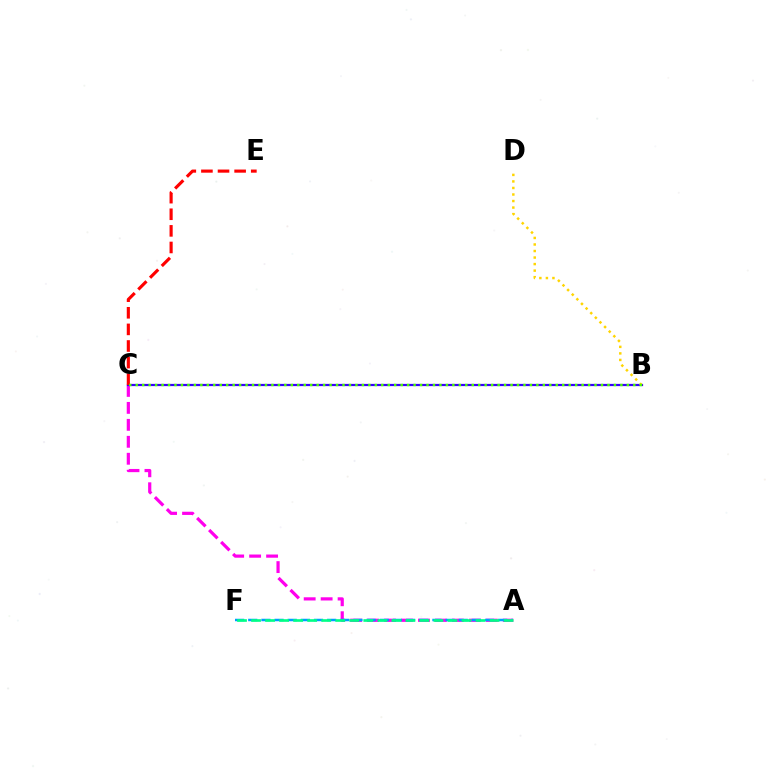{('A', 'C'): [{'color': '#ff00ed', 'line_style': 'dashed', 'thickness': 2.3}], ('A', 'F'): [{'color': '#009eff', 'line_style': 'dashed', 'thickness': 1.79}, {'color': '#00ff86', 'line_style': 'dashed', 'thickness': 1.91}], ('B', 'C'): [{'color': '#3700ff', 'line_style': 'solid', 'thickness': 1.6}, {'color': '#4fff00', 'line_style': 'dotted', 'thickness': 1.76}], ('B', 'D'): [{'color': '#ffd500', 'line_style': 'dotted', 'thickness': 1.78}], ('C', 'E'): [{'color': '#ff0000', 'line_style': 'dashed', 'thickness': 2.26}]}